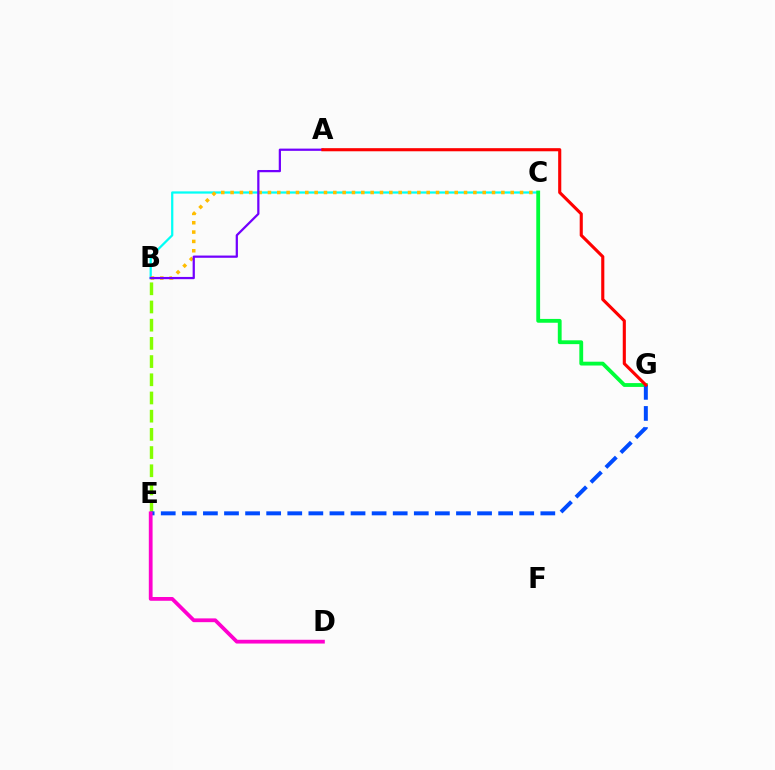{('B', 'C'): [{'color': '#00fff6', 'line_style': 'solid', 'thickness': 1.62}, {'color': '#ffbd00', 'line_style': 'dotted', 'thickness': 2.54}], ('B', 'E'): [{'color': '#84ff00', 'line_style': 'dashed', 'thickness': 2.47}], ('C', 'G'): [{'color': '#00ff39', 'line_style': 'solid', 'thickness': 2.75}], ('A', 'B'): [{'color': '#7200ff', 'line_style': 'solid', 'thickness': 1.61}], ('E', 'G'): [{'color': '#004bff', 'line_style': 'dashed', 'thickness': 2.86}], ('A', 'G'): [{'color': '#ff0000', 'line_style': 'solid', 'thickness': 2.24}], ('D', 'E'): [{'color': '#ff00cf', 'line_style': 'solid', 'thickness': 2.72}]}